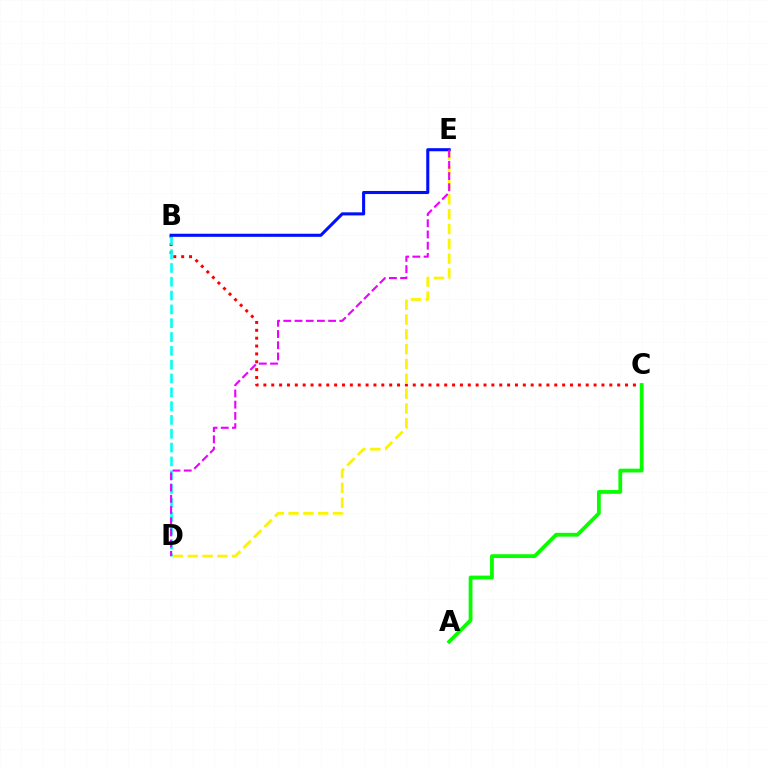{('B', 'C'): [{'color': '#ff0000', 'line_style': 'dotted', 'thickness': 2.14}], ('B', 'D'): [{'color': '#00fff6', 'line_style': 'dashed', 'thickness': 1.88}], ('D', 'E'): [{'color': '#fcf500', 'line_style': 'dashed', 'thickness': 2.01}, {'color': '#ee00ff', 'line_style': 'dashed', 'thickness': 1.52}], ('A', 'C'): [{'color': '#08ff00', 'line_style': 'solid', 'thickness': 2.73}], ('B', 'E'): [{'color': '#0010ff', 'line_style': 'solid', 'thickness': 2.22}]}